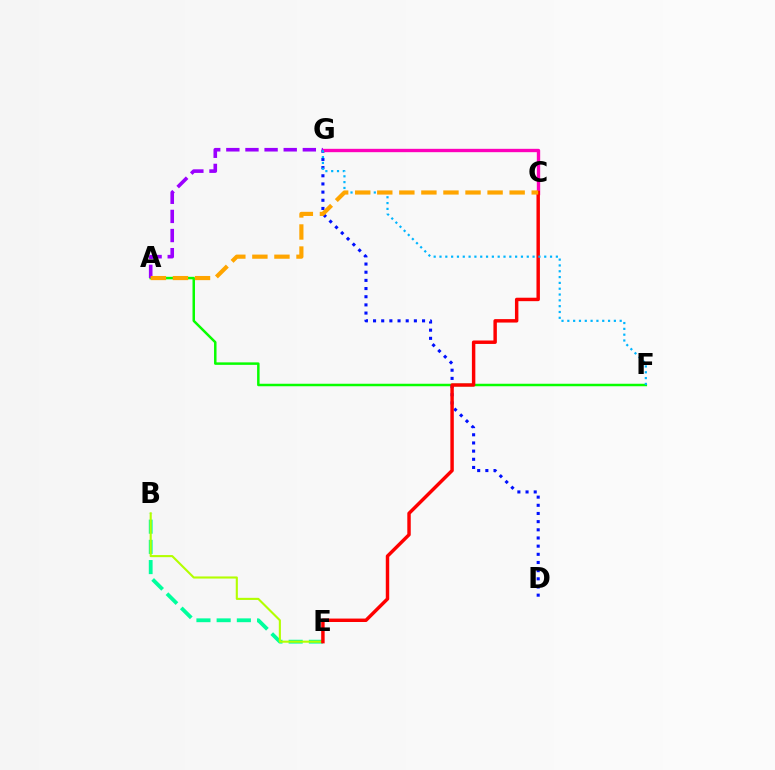{('A', 'F'): [{'color': '#08ff00', 'line_style': 'solid', 'thickness': 1.79}], ('D', 'G'): [{'color': '#0010ff', 'line_style': 'dotted', 'thickness': 2.22}], ('C', 'G'): [{'color': '#ff00bd', 'line_style': 'solid', 'thickness': 2.42}], ('B', 'E'): [{'color': '#00ff9d', 'line_style': 'dashed', 'thickness': 2.74}, {'color': '#b3ff00', 'line_style': 'solid', 'thickness': 1.52}], ('C', 'E'): [{'color': '#ff0000', 'line_style': 'solid', 'thickness': 2.48}], ('A', 'G'): [{'color': '#9b00ff', 'line_style': 'dashed', 'thickness': 2.6}], ('F', 'G'): [{'color': '#00b5ff', 'line_style': 'dotted', 'thickness': 1.58}], ('A', 'C'): [{'color': '#ffa500', 'line_style': 'dashed', 'thickness': 3.0}]}